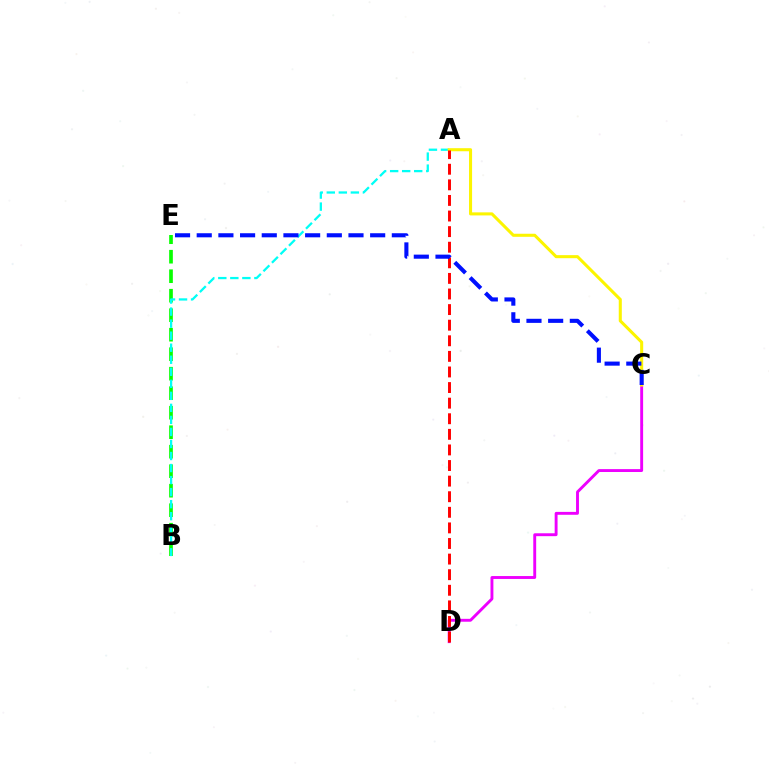{('B', 'E'): [{'color': '#08ff00', 'line_style': 'dashed', 'thickness': 2.65}], ('A', 'B'): [{'color': '#00fff6', 'line_style': 'dashed', 'thickness': 1.63}], ('C', 'D'): [{'color': '#ee00ff', 'line_style': 'solid', 'thickness': 2.08}], ('A', 'C'): [{'color': '#fcf500', 'line_style': 'solid', 'thickness': 2.2}], ('A', 'D'): [{'color': '#ff0000', 'line_style': 'dashed', 'thickness': 2.12}], ('C', 'E'): [{'color': '#0010ff', 'line_style': 'dashed', 'thickness': 2.95}]}